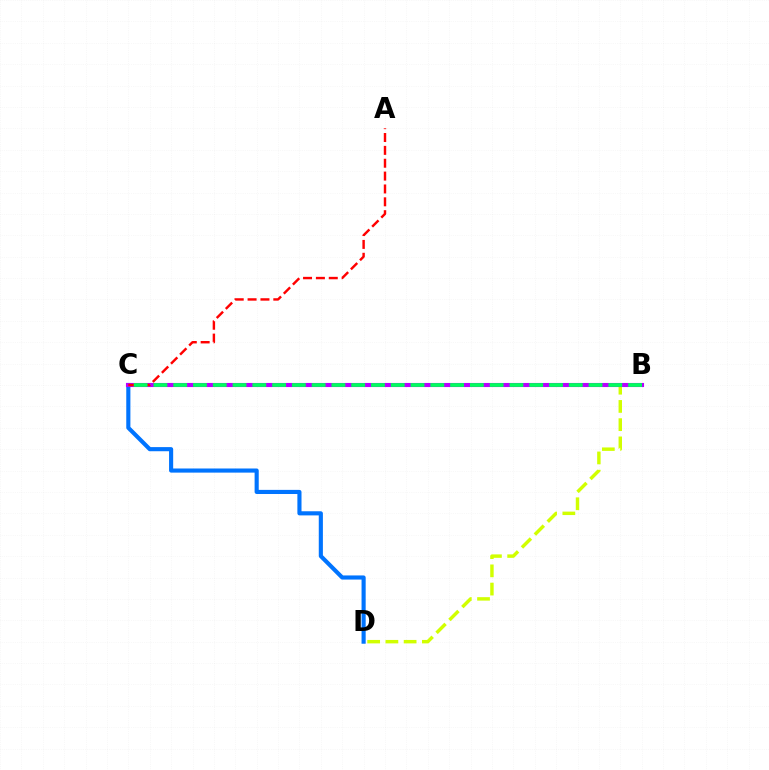{('C', 'D'): [{'color': '#0074ff', 'line_style': 'solid', 'thickness': 2.97}], ('B', 'D'): [{'color': '#d1ff00', 'line_style': 'dashed', 'thickness': 2.48}], ('B', 'C'): [{'color': '#b900ff', 'line_style': 'solid', 'thickness': 2.95}, {'color': '#00ff5c', 'line_style': 'dashed', 'thickness': 2.69}], ('A', 'C'): [{'color': '#ff0000', 'line_style': 'dashed', 'thickness': 1.75}]}